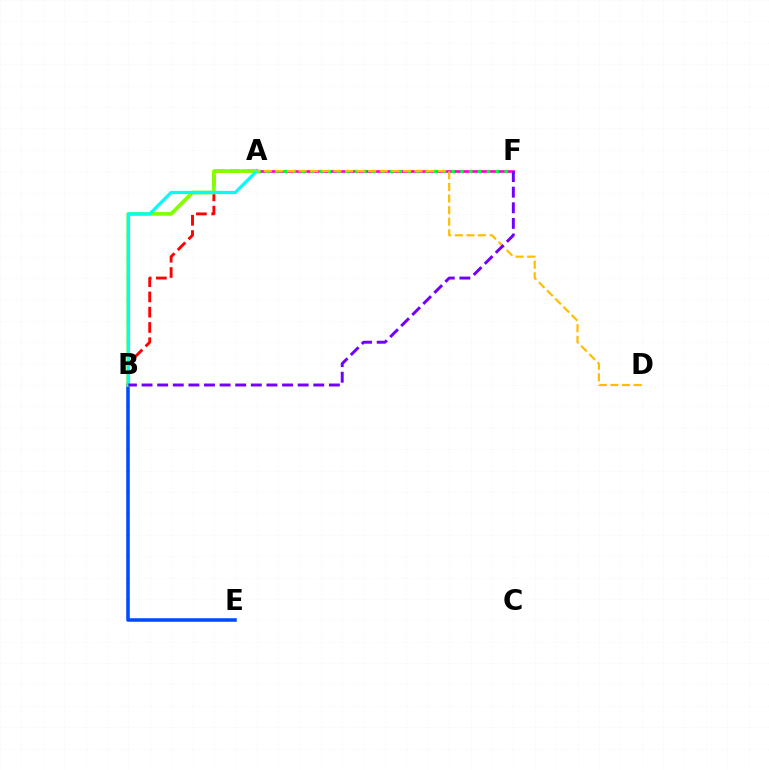{('A', 'F'): [{'color': '#ff00cf', 'line_style': 'solid', 'thickness': 1.92}, {'color': '#00ff39', 'line_style': 'dotted', 'thickness': 2.4}], ('B', 'E'): [{'color': '#004bff', 'line_style': 'solid', 'thickness': 2.56}], ('A', 'B'): [{'color': '#ff0000', 'line_style': 'dashed', 'thickness': 2.07}, {'color': '#84ff00', 'line_style': 'solid', 'thickness': 2.65}, {'color': '#00fff6', 'line_style': 'solid', 'thickness': 2.31}], ('A', 'D'): [{'color': '#ffbd00', 'line_style': 'dashed', 'thickness': 1.58}], ('B', 'F'): [{'color': '#7200ff', 'line_style': 'dashed', 'thickness': 2.12}]}